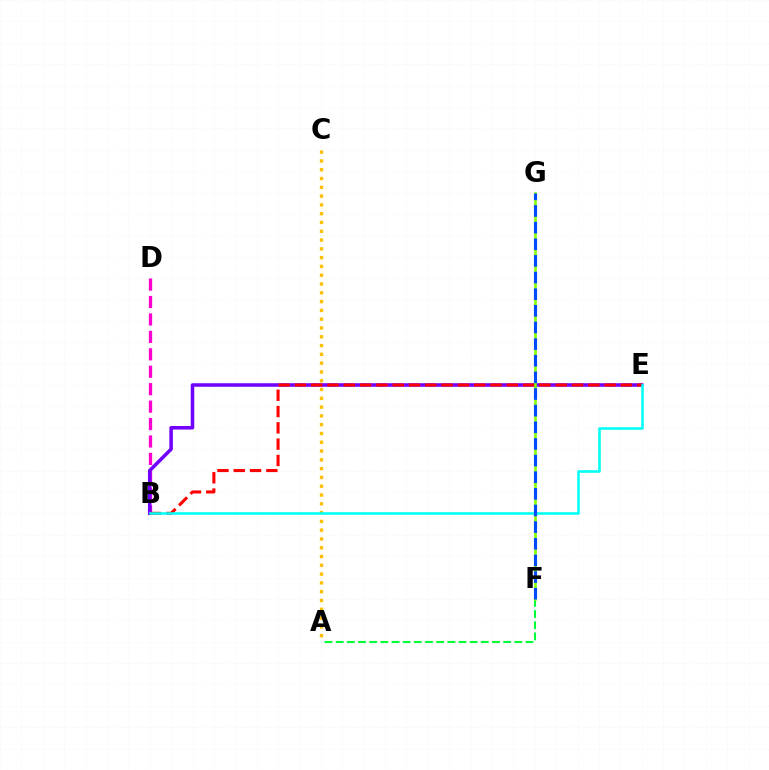{('A', 'C'): [{'color': '#ffbd00', 'line_style': 'dotted', 'thickness': 2.39}], ('B', 'D'): [{'color': '#ff00cf', 'line_style': 'dashed', 'thickness': 2.37}], ('B', 'E'): [{'color': '#7200ff', 'line_style': 'solid', 'thickness': 2.54}, {'color': '#ff0000', 'line_style': 'dashed', 'thickness': 2.21}, {'color': '#00fff6', 'line_style': 'solid', 'thickness': 1.85}], ('A', 'F'): [{'color': '#00ff39', 'line_style': 'dashed', 'thickness': 1.52}], ('F', 'G'): [{'color': '#84ff00', 'line_style': 'solid', 'thickness': 1.89}, {'color': '#004bff', 'line_style': 'dashed', 'thickness': 2.26}]}